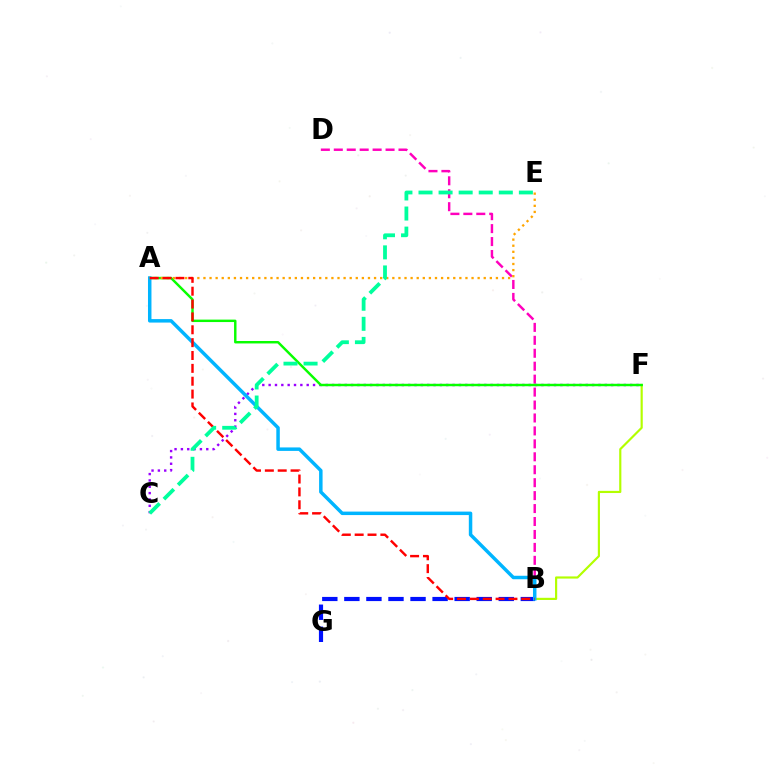{('B', 'F'): [{'color': '#b3ff00', 'line_style': 'solid', 'thickness': 1.56}], ('B', 'D'): [{'color': '#ff00bd', 'line_style': 'dashed', 'thickness': 1.76}], ('B', 'G'): [{'color': '#0010ff', 'line_style': 'dashed', 'thickness': 3.0}], ('C', 'F'): [{'color': '#9b00ff', 'line_style': 'dotted', 'thickness': 1.72}], ('A', 'F'): [{'color': '#08ff00', 'line_style': 'solid', 'thickness': 1.76}], ('A', 'B'): [{'color': '#00b5ff', 'line_style': 'solid', 'thickness': 2.5}, {'color': '#ff0000', 'line_style': 'dashed', 'thickness': 1.75}], ('A', 'E'): [{'color': '#ffa500', 'line_style': 'dotted', 'thickness': 1.66}], ('C', 'E'): [{'color': '#00ff9d', 'line_style': 'dashed', 'thickness': 2.73}]}